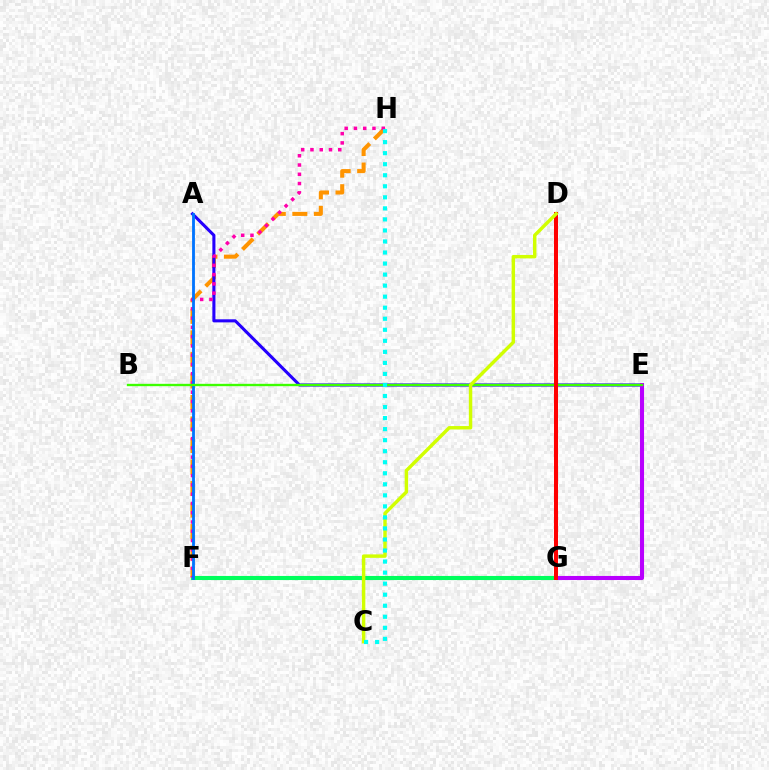{('F', 'H'): [{'color': '#ff9400', 'line_style': 'dashed', 'thickness': 2.92}, {'color': '#ff00ac', 'line_style': 'dotted', 'thickness': 2.52}], ('A', 'E'): [{'color': '#2500ff', 'line_style': 'solid', 'thickness': 2.22}], ('F', 'G'): [{'color': '#00ff5c', 'line_style': 'solid', 'thickness': 2.95}], ('E', 'G'): [{'color': '#b900ff', 'line_style': 'solid', 'thickness': 2.93}], ('A', 'F'): [{'color': '#0074ff', 'line_style': 'solid', 'thickness': 2.04}], ('B', 'E'): [{'color': '#3dff00', 'line_style': 'solid', 'thickness': 1.69}], ('D', 'G'): [{'color': '#ff0000', 'line_style': 'solid', 'thickness': 2.89}], ('C', 'D'): [{'color': '#d1ff00', 'line_style': 'solid', 'thickness': 2.47}], ('C', 'H'): [{'color': '#00fff6', 'line_style': 'dotted', 'thickness': 3.0}]}